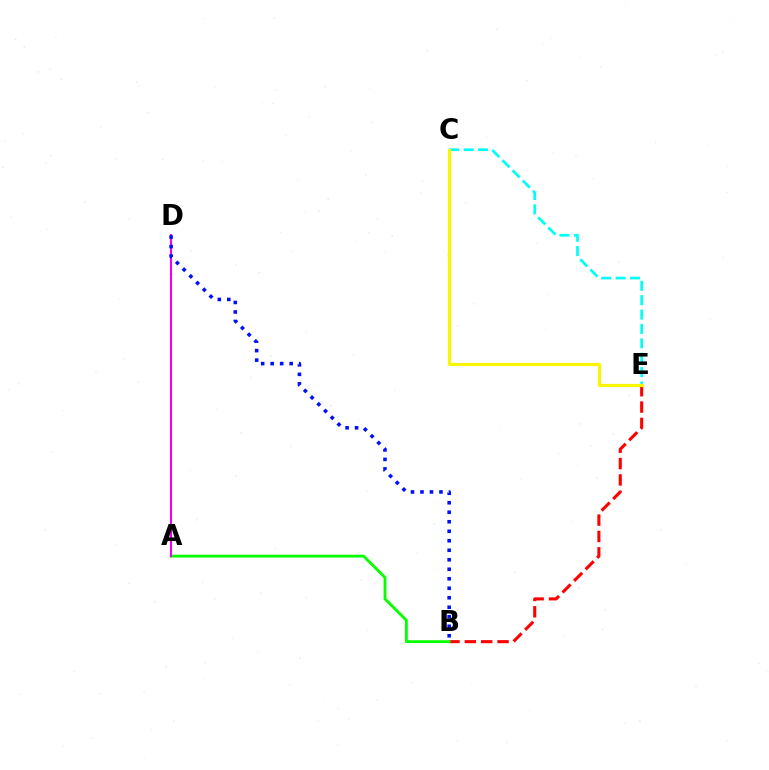{('B', 'E'): [{'color': '#ff0000', 'line_style': 'dashed', 'thickness': 2.22}], ('A', 'B'): [{'color': '#08ff00', 'line_style': 'solid', 'thickness': 2.05}], ('A', 'D'): [{'color': '#ee00ff', 'line_style': 'solid', 'thickness': 1.5}], ('C', 'E'): [{'color': '#00fff6', 'line_style': 'dashed', 'thickness': 1.95}, {'color': '#fcf500', 'line_style': 'solid', 'thickness': 2.31}], ('B', 'D'): [{'color': '#0010ff', 'line_style': 'dotted', 'thickness': 2.58}]}